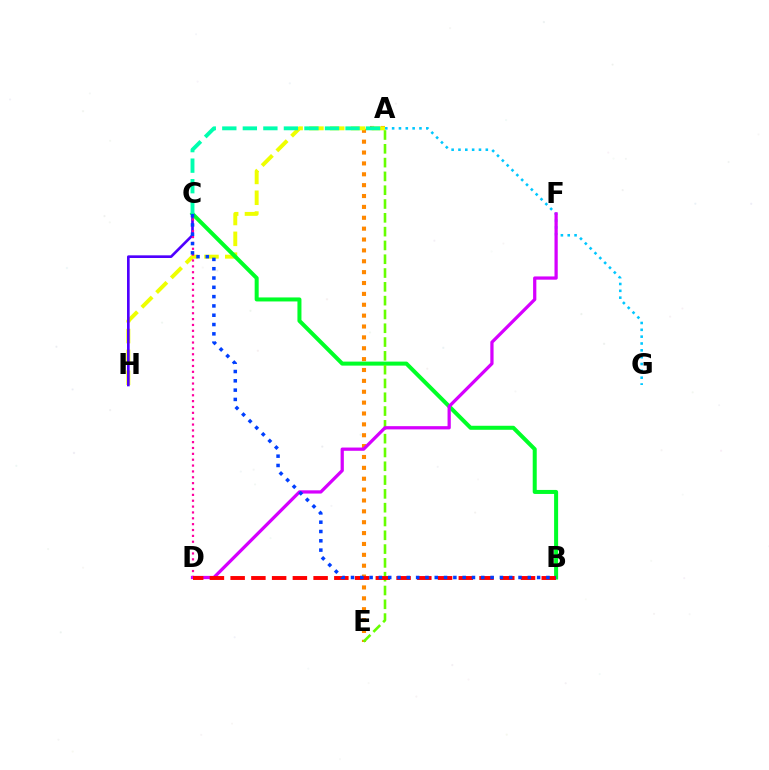{('A', 'E'): [{'color': '#ff8800', 'line_style': 'dotted', 'thickness': 2.95}, {'color': '#66ff00', 'line_style': 'dashed', 'thickness': 1.88}], ('A', 'G'): [{'color': '#00c7ff', 'line_style': 'dotted', 'thickness': 1.86}], ('A', 'H'): [{'color': '#eeff00', 'line_style': 'dashed', 'thickness': 2.83}], ('C', 'H'): [{'color': '#4f00ff', 'line_style': 'solid', 'thickness': 1.91}], ('C', 'D'): [{'color': '#ff00a0', 'line_style': 'dotted', 'thickness': 1.59}], ('B', 'C'): [{'color': '#00ff27', 'line_style': 'solid', 'thickness': 2.89}, {'color': '#003fff', 'line_style': 'dotted', 'thickness': 2.53}], ('D', 'F'): [{'color': '#d600ff', 'line_style': 'solid', 'thickness': 2.34}], ('A', 'C'): [{'color': '#00ffaf', 'line_style': 'dashed', 'thickness': 2.79}], ('B', 'D'): [{'color': '#ff0000', 'line_style': 'dashed', 'thickness': 2.82}]}